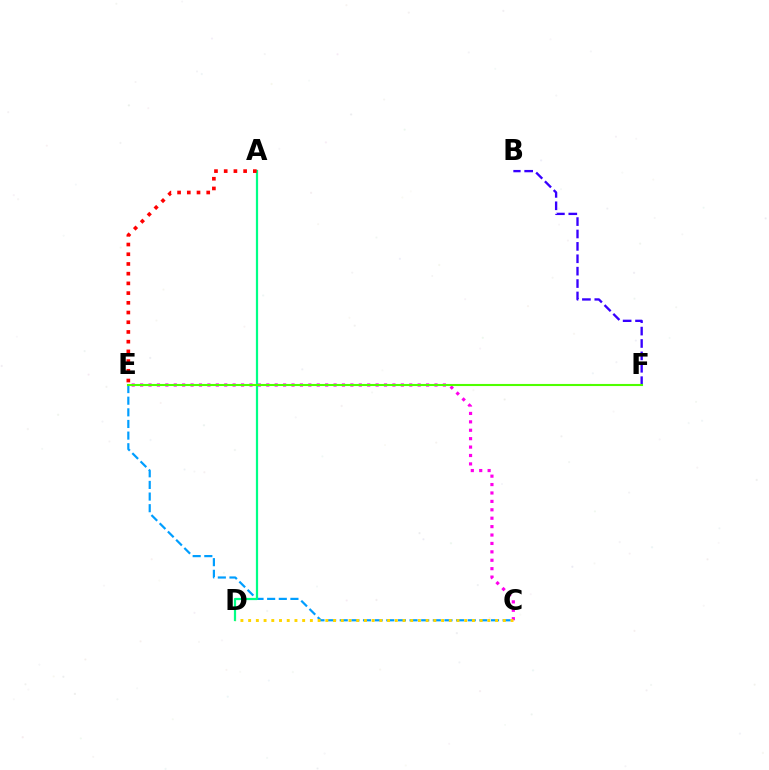{('C', 'E'): [{'color': '#ff00ed', 'line_style': 'dotted', 'thickness': 2.29}, {'color': '#009eff', 'line_style': 'dashed', 'thickness': 1.58}], ('A', 'D'): [{'color': '#00ff86', 'line_style': 'solid', 'thickness': 1.6}], ('B', 'F'): [{'color': '#3700ff', 'line_style': 'dashed', 'thickness': 1.68}], ('A', 'E'): [{'color': '#ff0000', 'line_style': 'dotted', 'thickness': 2.64}], ('E', 'F'): [{'color': '#4fff00', 'line_style': 'solid', 'thickness': 1.51}], ('C', 'D'): [{'color': '#ffd500', 'line_style': 'dotted', 'thickness': 2.1}]}